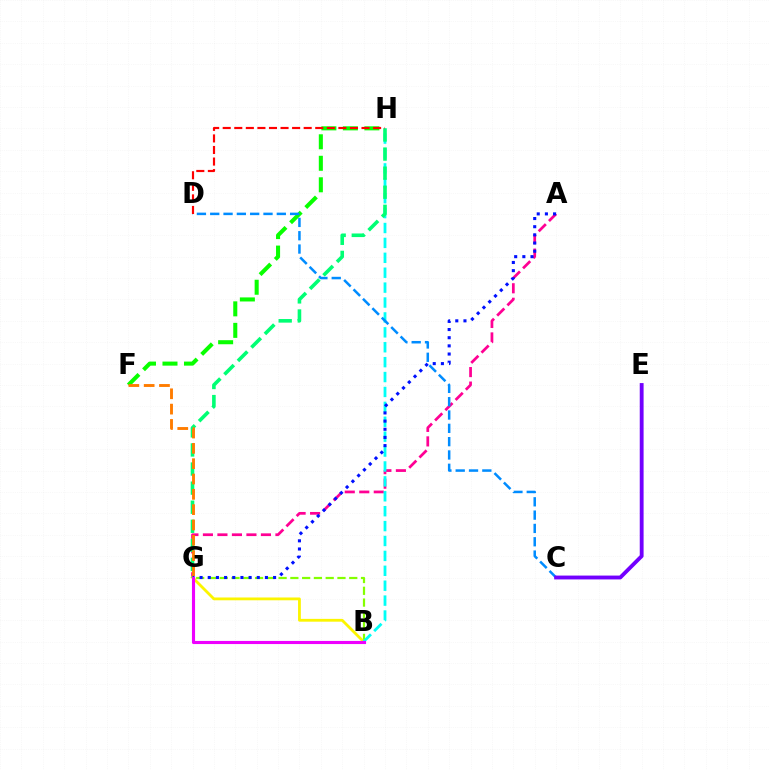{('A', 'G'): [{'color': '#ff0094', 'line_style': 'dashed', 'thickness': 1.97}, {'color': '#0010ff', 'line_style': 'dotted', 'thickness': 2.22}], ('B', 'G'): [{'color': '#84ff00', 'line_style': 'dashed', 'thickness': 1.6}, {'color': '#fcf500', 'line_style': 'solid', 'thickness': 2.02}, {'color': '#ee00ff', 'line_style': 'solid', 'thickness': 2.24}], ('F', 'H'): [{'color': '#08ff00', 'line_style': 'dashed', 'thickness': 2.92}], ('B', 'H'): [{'color': '#00fff6', 'line_style': 'dashed', 'thickness': 2.02}], ('C', 'D'): [{'color': '#008cff', 'line_style': 'dashed', 'thickness': 1.81}], ('G', 'H'): [{'color': '#00ff74', 'line_style': 'dashed', 'thickness': 2.59}], ('C', 'E'): [{'color': '#7200ff', 'line_style': 'solid', 'thickness': 2.77}], ('F', 'G'): [{'color': '#ff7c00', 'line_style': 'dashed', 'thickness': 2.08}], ('D', 'H'): [{'color': '#ff0000', 'line_style': 'dashed', 'thickness': 1.57}]}